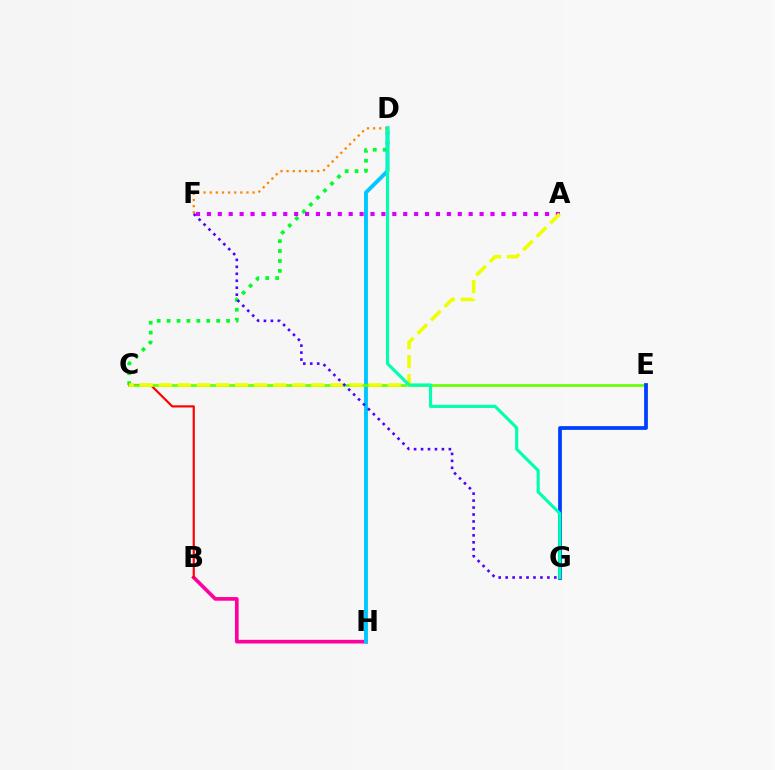{('B', 'H'): [{'color': '#ff00a0', 'line_style': 'solid', 'thickness': 2.64}], ('C', 'D'): [{'color': '#00ff27', 'line_style': 'dotted', 'thickness': 2.69}], ('A', 'F'): [{'color': '#d600ff', 'line_style': 'dotted', 'thickness': 2.96}], ('D', 'H'): [{'color': '#00c7ff', 'line_style': 'solid', 'thickness': 2.81}], ('B', 'C'): [{'color': '#ff0000', 'line_style': 'solid', 'thickness': 1.57}], ('C', 'E'): [{'color': '#66ff00', 'line_style': 'solid', 'thickness': 1.94}], ('E', 'G'): [{'color': '#003fff', 'line_style': 'solid', 'thickness': 2.71}], ('A', 'C'): [{'color': '#eeff00', 'line_style': 'dashed', 'thickness': 2.59}], ('D', 'F'): [{'color': '#ff8800', 'line_style': 'dotted', 'thickness': 1.66}], ('F', 'G'): [{'color': '#4f00ff', 'line_style': 'dotted', 'thickness': 1.89}], ('D', 'G'): [{'color': '#00ffaf', 'line_style': 'solid', 'thickness': 2.25}]}